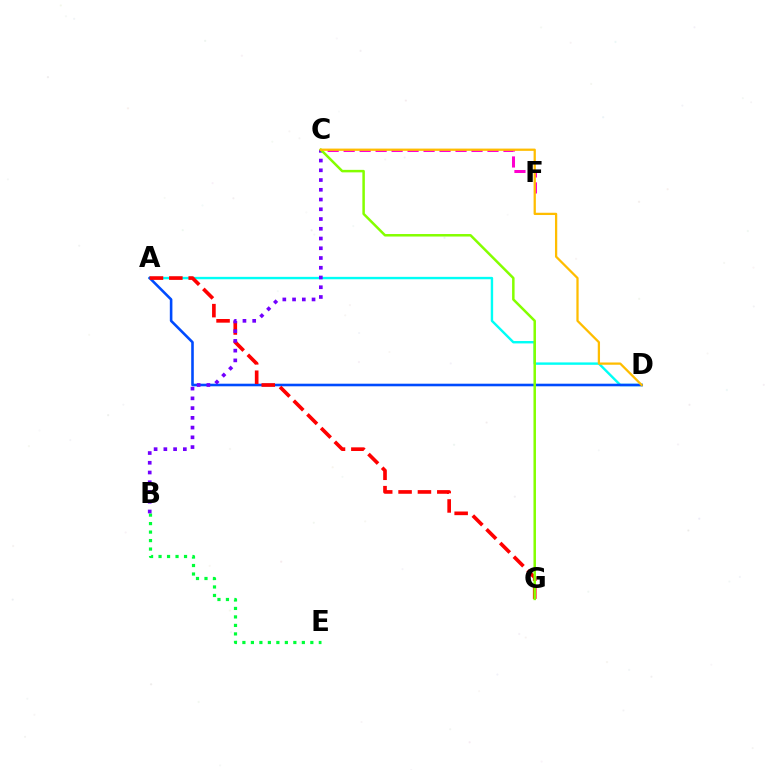{('A', 'D'): [{'color': '#00fff6', 'line_style': 'solid', 'thickness': 1.73}, {'color': '#004bff', 'line_style': 'solid', 'thickness': 1.87}], ('A', 'G'): [{'color': '#ff0000', 'line_style': 'dashed', 'thickness': 2.63}], ('B', 'E'): [{'color': '#00ff39', 'line_style': 'dotted', 'thickness': 2.31}], ('B', 'C'): [{'color': '#7200ff', 'line_style': 'dotted', 'thickness': 2.65}], ('C', 'F'): [{'color': '#ff00cf', 'line_style': 'dashed', 'thickness': 2.17}], ('C', 'G'): [{'color': '#84ff00', 'line_style': 'solid', 'thickness': 1.8}], ('C', 'D'): [{'color': '#ffbd00', 'line_style': 'solid', 'thickness': 1.63}]}